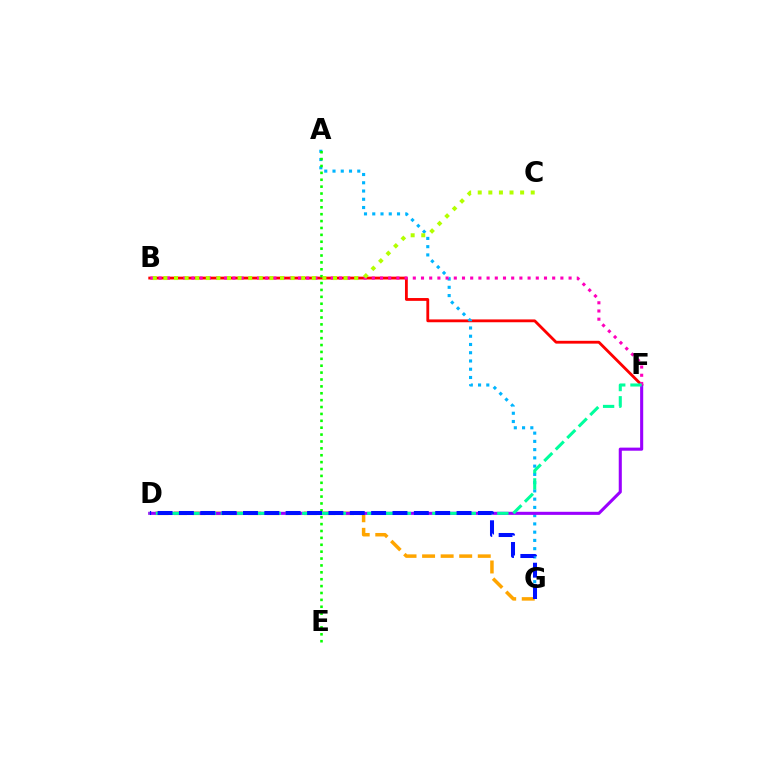{('B', 'F'): [{'color': '#ff0000', 'line_style': 'solid', 'thickness': 2.03}, {'color': '#ff00bd', 'line_style': 'dotted', 'thickness': 2.23}], ('D', 'G'): [{'color': '#ffa500', 'line_style': 'dashed', 'thickness': 2.52}, {'color': '#0010ff', 'line_style': 'dashed', 'thickness': 2.9}], ('A', 'G'): [{'color': '#00b5ff', 'line_style': 'dotted', 'thickness': 2.24}], ('D', 'F'): [{'color': '#9b00ff', 'line_style': 'solid', 'thickness': 2.22}, {'color': '#00ff9d', 'line_style': 'dashed', 'thickness': 2.21}], ('A', 'E'): [{'color': '#08ff00', 'line_style': 'dotted', 'thickness': 1.87}], ('B', 'C'): [{'color': '#b3ff00', 'line_style': 'dotted', 'thickness': 2.88}]}